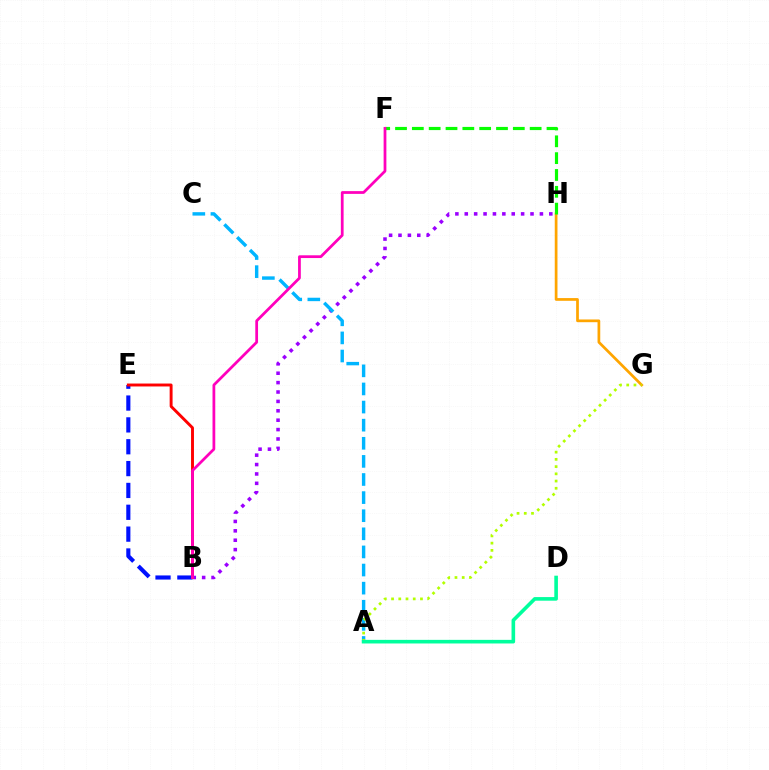{('B', 'H'): [{'color': '#9b00ff', 'line_style': 'dotted', 'thickness': 2.55}], ('G', 'H'): [{'color': '#ffa500', 'line_style': 'solid', 'thickness': 1.96}], ('B', 'E'): [{'color': '#0010ff', 'line_style': 'dashed', 'thickness': 2.97}, {'color': '#ff0000', 'line_style': 'solid', 'thickness': 2.1}], ('F', 'H'): [{'color': '#08ff00', 'line_style': 'dashed', 'thickness': 2.29}], ('A', 'C'): [{'color': '#00b5ff', 'line_style': 'dashed', 'thickness': 2.46}], ('A', 'G'): [{'color': '#b3ff00', 'line_style': 'dotted', 'thickness': 1.96}], ('A', 'D'): [{'color': '#00ff9d', 'line_style': 'solid', 'thickness': 2.6}], ('B', 'F'): [{'color': '#ff00bd', 'line_style': 'solid', 'thickness': 1.98}]}